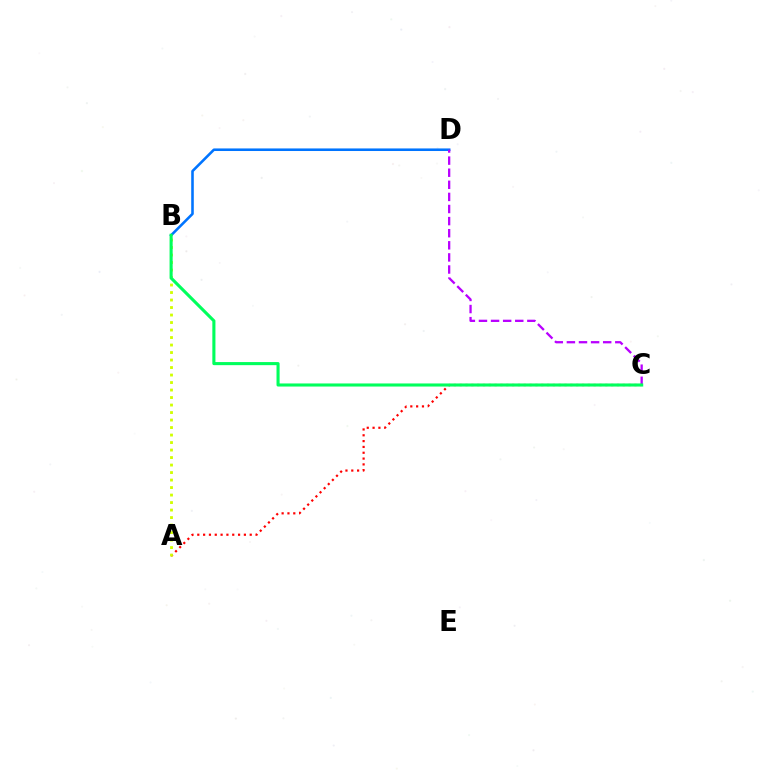{('A', 'C'): [{'color': '#ff0000', 'line_style': 'dotted', 'thickness': 1.58}], ('B', 'D'): [{'color': '#0074ff', 'line_style': 'solid', 'thickness': 1.86}], ('C', 'D'): [{'color': '#b900ff', 'line_style': 'dashed', 'thickness': 1.64}], ('A', 'B'): [{'color': '#d1ff00', 'line_style': 'dotted', 'thickness': 2.04}], ('B', 'C'): [{'color': '#00ff5c', 'line_style': 'solid', 'thickness': 2.22}]}